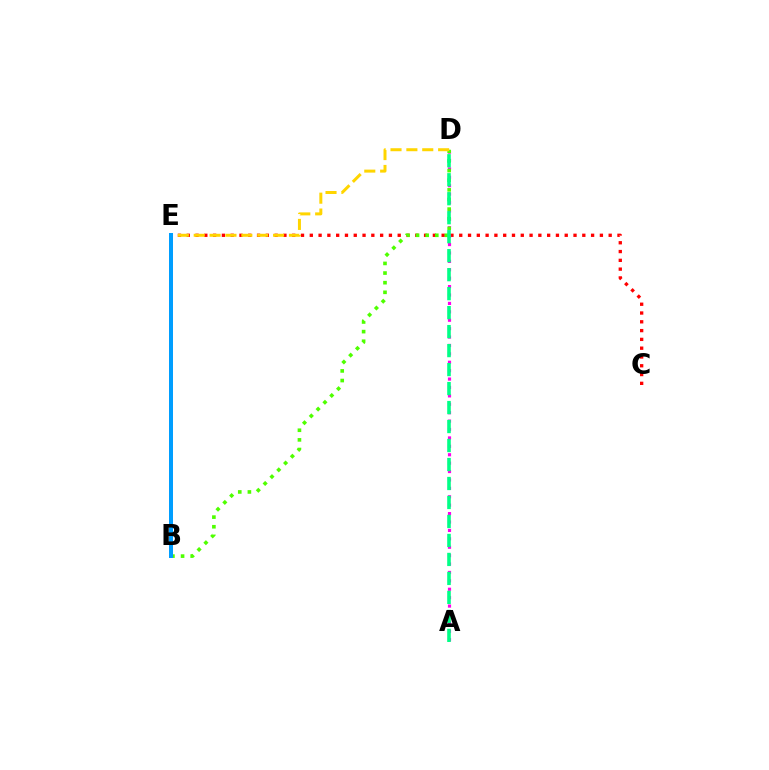{('C', 'E'): [{'color': '#ff0000', 'line_style': 'dotted', 'thickness': 2.39}], ('A', 'D'): [{'color': '#ff00ed', 'line_style': 'dotted', 'thickness': 2.28}, {'color': '#00ff86', 'line_style': 'dashed', 'thickness': 2.58}], ('B', 'D'): [{'color': '#4fff00', 'line_style': 'dotted', 'thickness': 2.62}], ('D', 'E'): [{'color': '#ffd500', 'line_style': 'dashed', 'thickness': 2.16}], ('B', 'E'): [{'color': '#3700ff', 'line_style': 'solid', 'thickness': 2.14}, {'color': '#009eff', 'line_style': 'solid', 'thickness': 2.87}]}